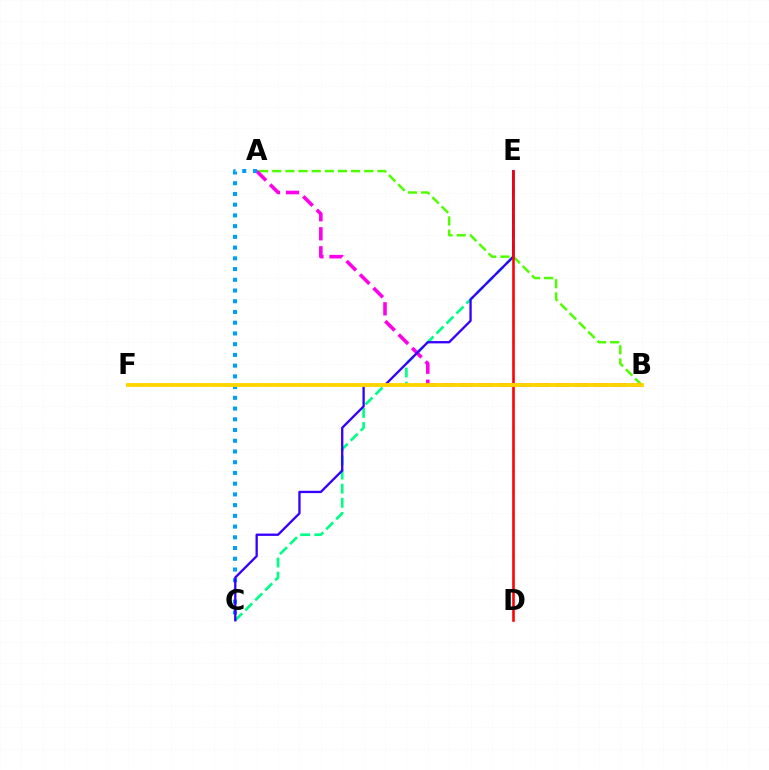{('C', 'E'): [{'color': '#00ff86', 'line_style': 'dashed', 'thickness': 1.92}, {'color': '#3700ff', 'line_style': 'solid', 'thickness': 1.67}], ('A', 'B'): [{'color': '#4fff00', 'line_style': 'dashed', 'thickness': 1.79}, {'color': '#ff00ed', 'line_style': 'dashed', 'thickness': 2.58}], ('A', 'C'): [{'color': '#009eff', 'line_style': 'dotted', 'thickness': 2.92}], ('D', 'E'): [{'color': '#ff0000', 'line_style': 'solid', 'thickness': 1.87}], ('B', 'F'): [{'color': '#ffd500', 'line_style': 'solid', 'thickness': 2.77}]}